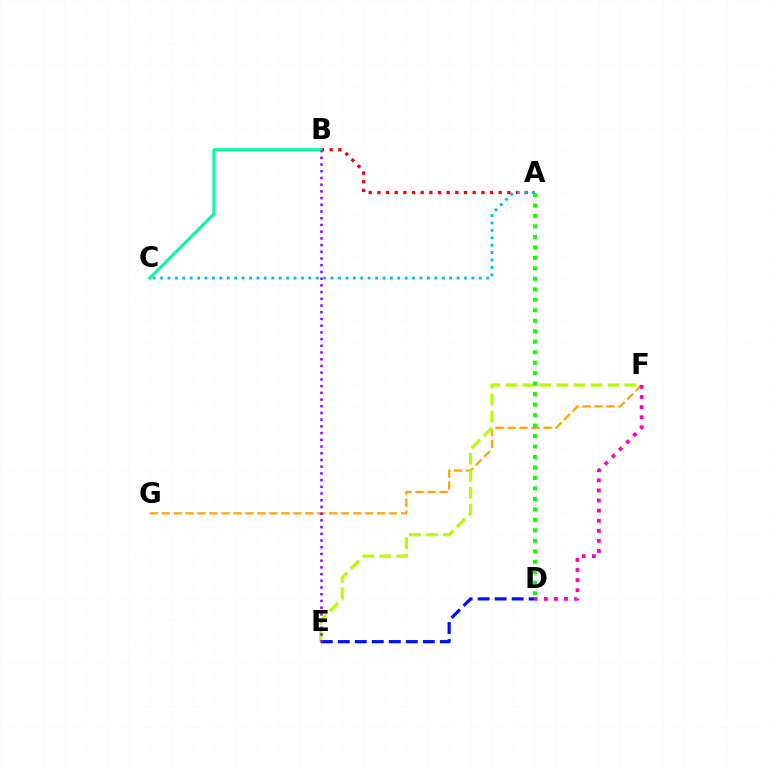{('F', 'G'): [{'color': '#ffa500', 'line_style': 'dashed', 'thickness': 1.63}], ('A', 'B'): [{'color': '#ff0000', 'line_style': 'dotted', 'thickness': 2.35}], ('A', 'C'): [{'color': '#00b5ff', 'line_style': 'dotted', 'thickness': 2.01}], ('D', 'E'): [{'color': '#0010ff', 'line_style': 'dashed', 'thickness': 2.31}], ('E', 'F'): [{'color': '#b3ff00', 'line_style': 'dashed', 'thickness': 2.31}], ('B', 'C'): [{'color': '#00ff9d', 'line_style': 'solid', 'thickness': 2.17}], ('D', 'F'): [{'color': '#ff00bd', 'line_style': 'dotted', 'thickness': 2.74}], ('A', 'D'): [{'color': '#08ff00', 'line_style': 'dotted', 'thickness': 2.85}], ('B', 'E'): [{'color': '#9b00ff', 'line_style': 'dotted', 'thickness': 1.82}]}